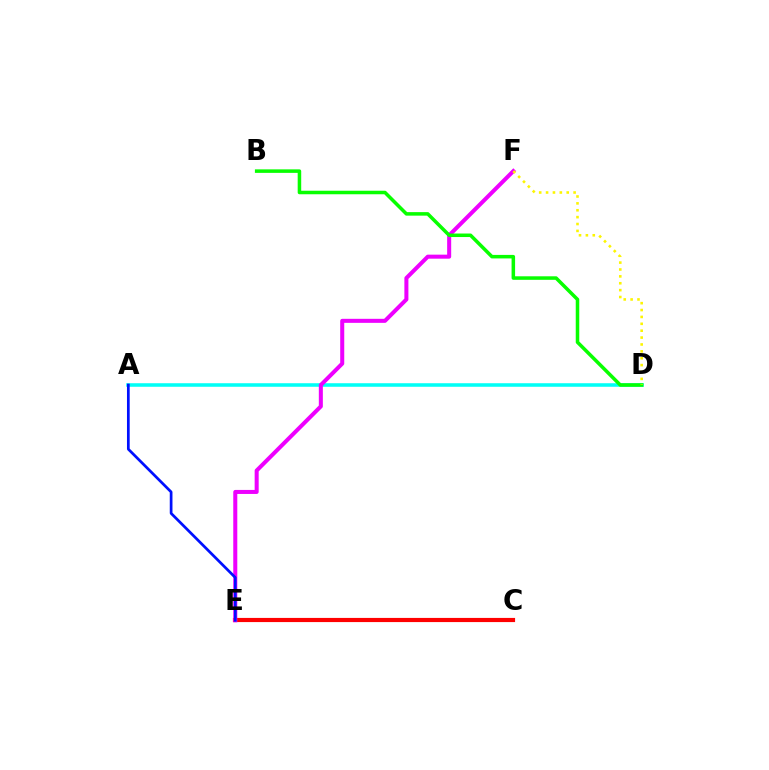{('C', 'E'): [{'color': '#ff0000', 'line_style': 'solid', 'thickness': 3.0}], ('A', 'D'): [{'color': '#00fff6', 'line_style': 'solid', 'thickness': 2.55}], ('E', 'F'): [{'color': '#ee00ff', 'line_style': 'solid', 'thickness': 2.9}], ('A', 'E'): [{'color': '#0010ff', 'line_style': 'solid', 'thickness': 1.96}], ('B', 'D'): [{'color': '#08ff00', 'line_style': 'solid', 'thickness': 2.54}], ('D', 'F'): [{'color': '#fcf500', 'line_style': 'dotted', 'thickness': 1.87}]}